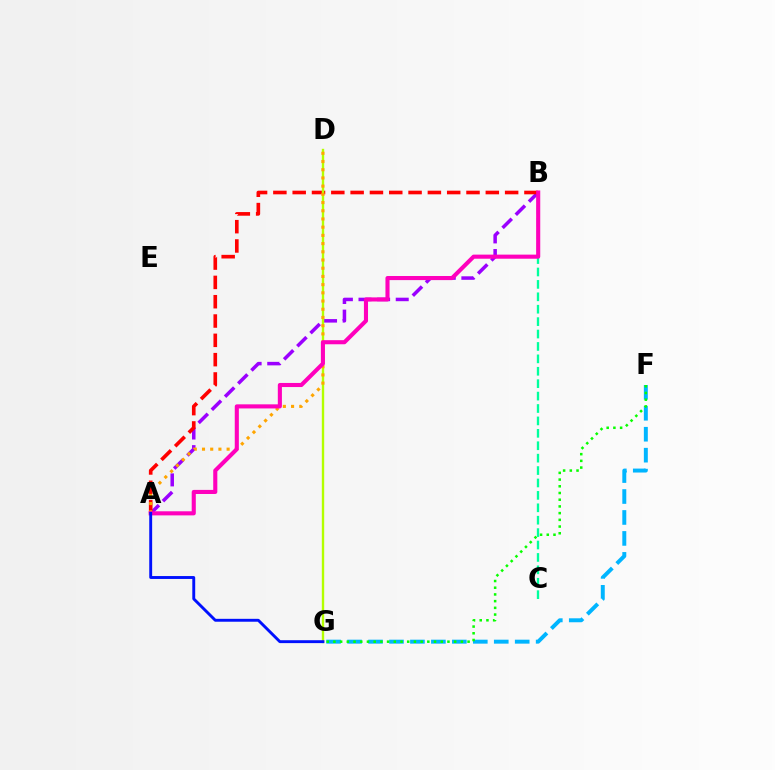{('B', 'C'): [{'color': '#00ff9d', 'line_style': 'dashed', 'thickness': 1.69}], ('F', 'G'): [{'color': '#00b5ff', 'line_style': 'dashed', 'thickness': 2.85}, {'color': '#08ff00', 'line_style': 'dotted', 'thickness': 1.82}], ('A', 'B'): [{'color': '#9b00ff', 'line_style': 'dashed', 'thickness': 2.53}, {'color': '#ff0000', 'line_style': 'dashed', 'thickness': 2.62}, {'color': '#ff00bd', 'line_style': 'solid', 'thickness': 2.95}], ('D', 'G'): [{'color': '#b3ff00', 'line_style': 'solid', 'thickness': 1.71}], ('A', 'D'): [{'color': '#ffa500', 'line_style': 'dotted', 'thickness': 2.23}], ('A', 'G'): [{'color': '#0010ff', 'line_style': 'solid', 'thickness': 2.08}]}